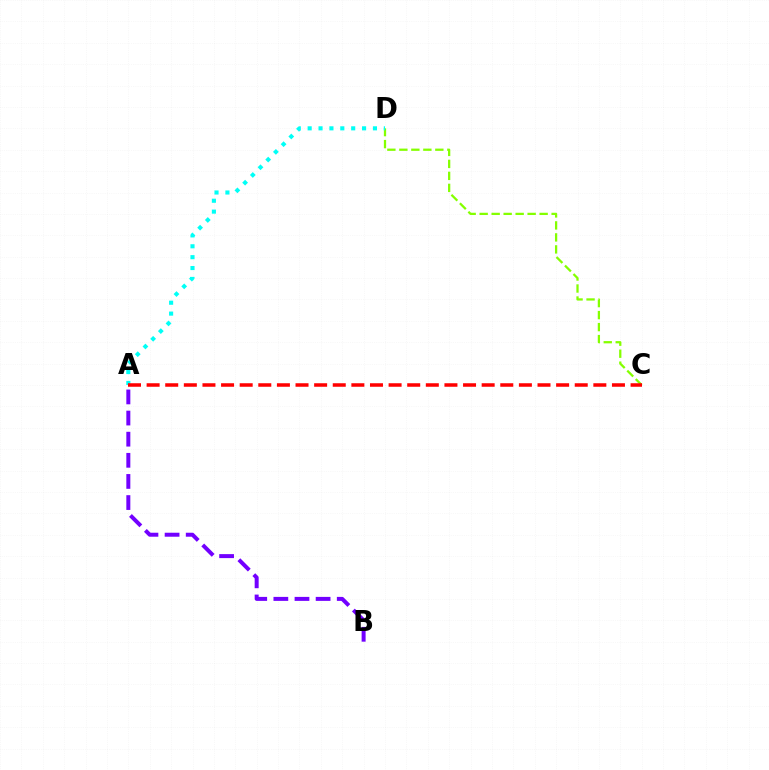{('C', 'D'): [{'color': '#84ff00', 'line_style': 'dashed', 'thickness': 1.63}], ('A', 'D'): [{'color': '#00fff6', 'line_style': 'dotted', 'thickness': 2.96}], ('A', 'B'): [{'color': '#7200ff', 'line_style': 'dashed', 'thickness': 2.87}], ('A', 'C'): [{'color': '#ff0000', 'line_style': 'dashed', 'thickness': 2.53}]}